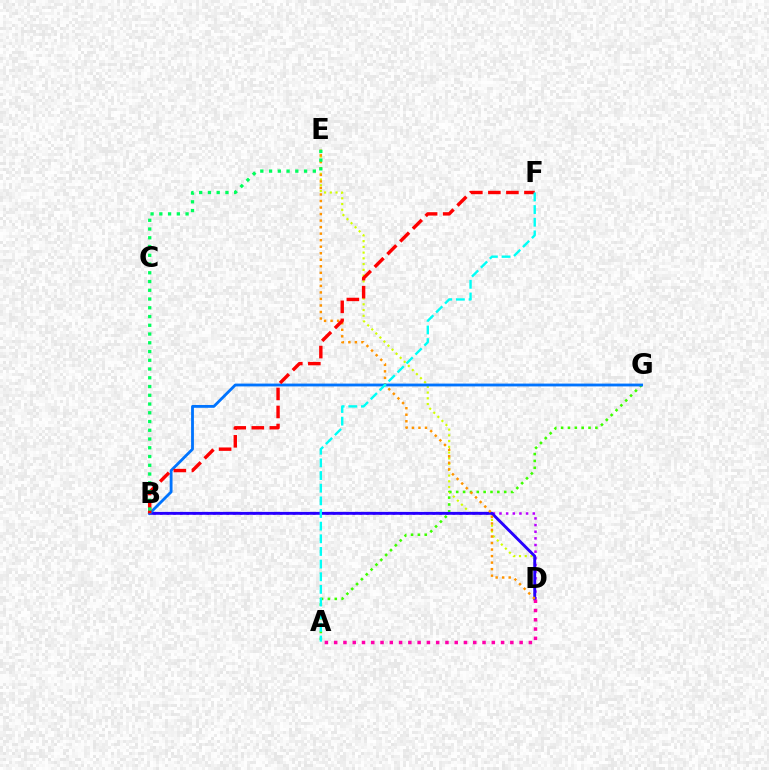{('D', 'E'): [{'color': '#d1ff00', 'line_style': 'dotted', 'thickness': 1.56}, {'color': '#ff9400', 'line_style': 'dotted', 'thickness': 1.77}], ('A', 'G'): [{'color': '#3dff00', 'line_style': 'dotted', 'thickness': 1.86}], ('B', 'D'): [{'color': '#b900ff', 'line_style': 'dotted', 'thickness': 1.81}, {'color': '#2500ff', 'line_style': 'solid', 'thickness': 2.08}], ('B', 'G'): [{'color': '#0074ff', 'line_style': 'solid', 'thickness': 2.03}], ('B', 'F'): [{'color': '#ff0000', 'line_style': 'dashed', 'thickness': 2.45}], ('A', 'D'): [{'color': '#ff00ac', 'line_style': 'dotted', 'thickness': 2.52}], ('B', 'E'): [{'color': '#00ff5c', 'line_style': 'dotted', 'thickness': 2.38}], ('A', 'F'): [{'color': '#00fff6', 'line_style': 'dashed', 'thickness': 1.72}]}